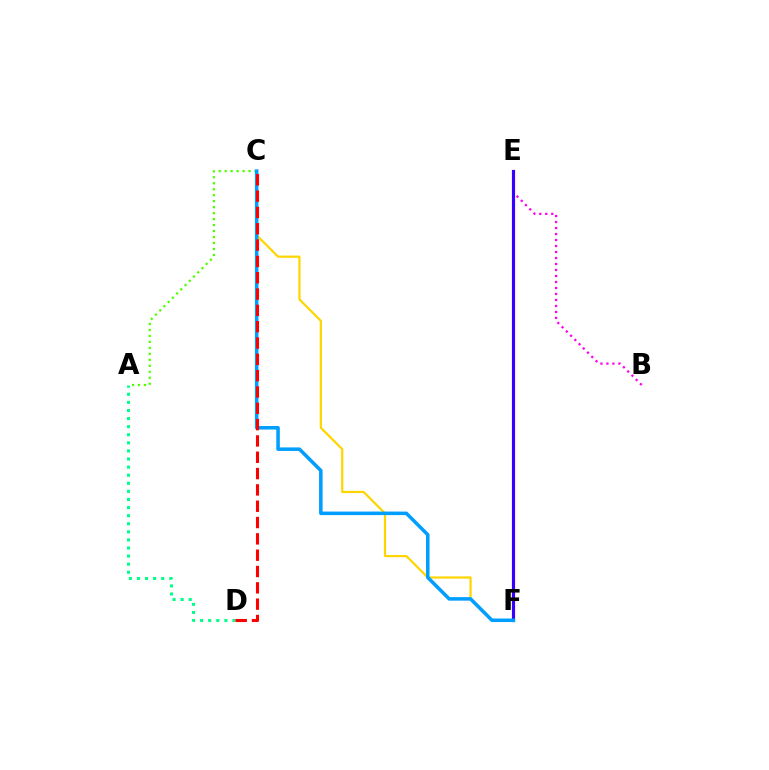{('B', 'E'): [{'color': '#ff00ed', 'line_style': 'dotted', 'thickness': 1.63}], ('A', 'C'): [{'color': '#4fff00', 'line_style': 'dotted', 'thickness': 1.62}], ('E', 'F'): [{'color': '#3700ff', 'line_style': 'solid', 'thickness': 2.27}], ('C', 'F'): [{'color': '#ffd500', 'line_style': 'solid', 'thickness': 1.6}, {'color': '#009eff', 'line_style': 'solid', 'thickness': 2.54}], ('A', 'D'): [{'color': '#00ff86', 'line_style': 'dotted', 'thickness': 2.2}], ('C', 'D'): [{'color': '#ff0000', 'line_style': 'dashed', 'thickness': 2.22}]}